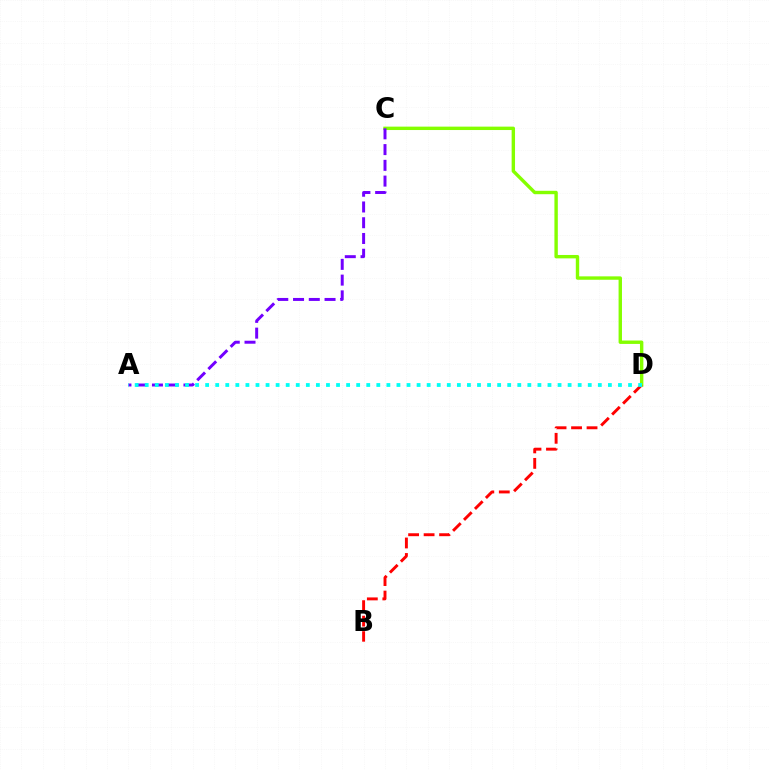{('C', 'D'): [{'color': '#84ff00', 'line_style': 'solid', 'thickness': 2.45}], ('A', 'C'): [{'color': '#7200ff', 'line_style': 'dashed', 'thickness': 2.14}], ('B', 'D'): [{'color': '#ff0000', 'line_style': 'dashed', 'thickness': 2.1}], ('A', 'D'): [{'color': '#00fff6', 'line_style': 'dotted', 'thickness': 2.74}]}